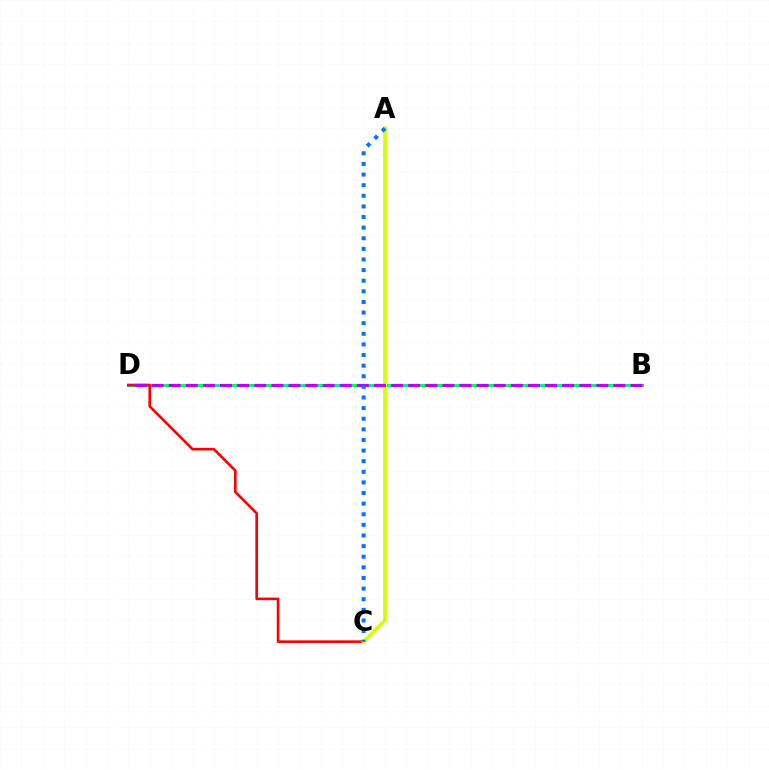{('B', 'D'): [{'color': '#00ff5c', 'line_style': 'solid', 'thickness': 2.17}, {'color': '#b900ff', 'line_style': 'dashed', 'thickness': 2.32}], ('C', 'D'): [{'color': '#ff0000', 'line_style': 'solid', 'thickness': 1.89}], ('A', 'C'): [{'color': '#d1ff00', 'line_style': 'solid', 'thickness': 2.65}, {'color': '#0074ff', 'line_style': 'dotted', 'thickness': 2.88}]}